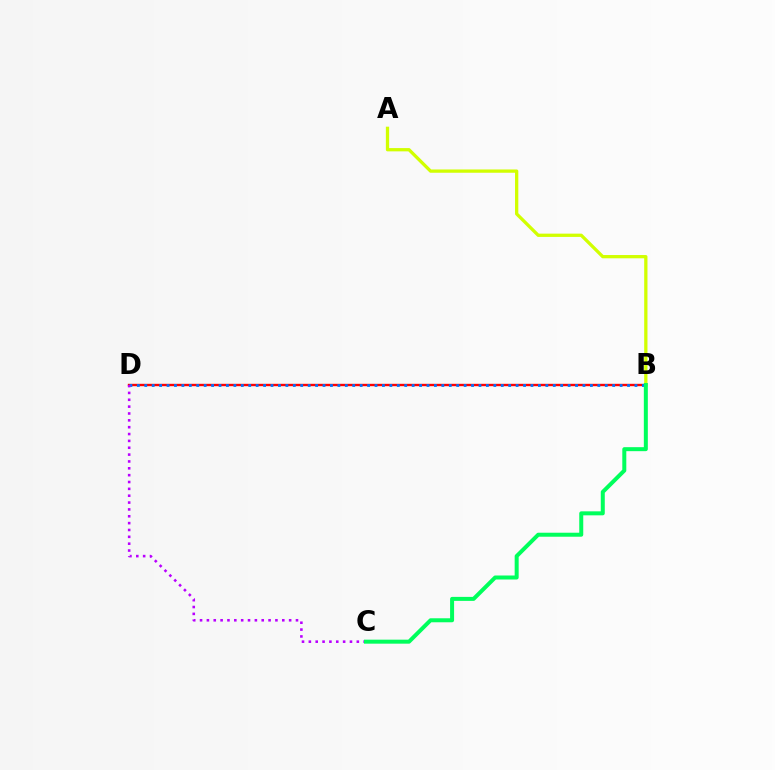{('B', 'D'): [{'color': '#ff0000', 'line_style': 'solid', 'thickness': 1.72}, {'color': '#0074ff', 'line_style': 'dotted', 'thickness': 2.02}], ('C', 'D'): [{'color': '#b900ff', 'line_style': 'dotted', 'thickness': 1.86}], ('A', 'B'): [{'color': '#d1ff00', 'line_style': 'solid', 'thickness': 2.36}], ('B', 'C'): [{'color': '#00ff5c', 'line_style': 'solid', 'thickness': 2.88}]}